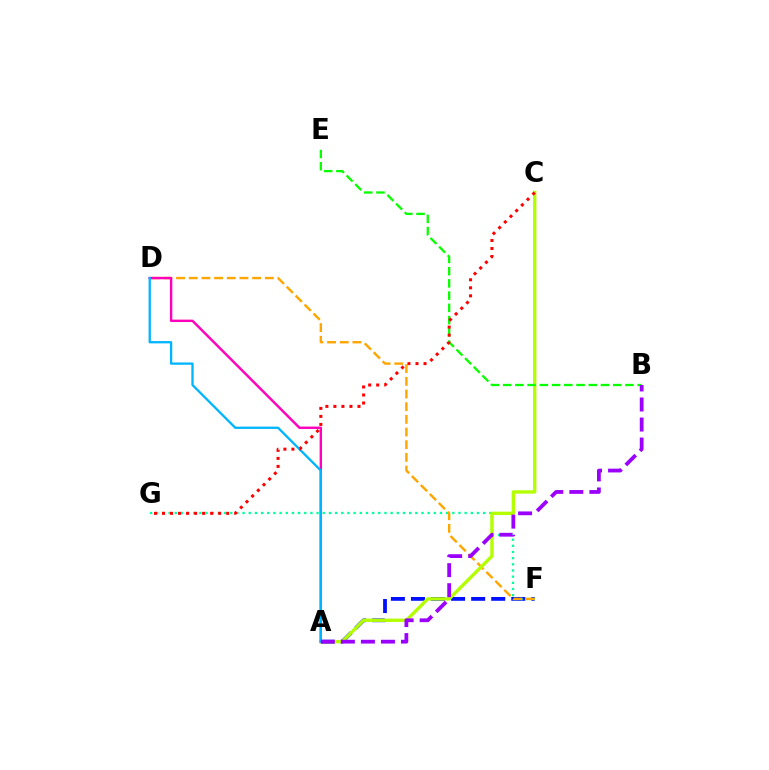{('A', 'F'): [{'color': '#0010ff', 'line_style': 'dashed', 'thickness': 2.73}], ('F', 'G'): [{'color': '#00ff9d', 'line_style': 'dotted', 'thickness': 1.68}], ('D', 'F'): [{'color': '#ffa500', 'line_style': 'dashed', 'thickness': 1.72}], ('A', 'C'): [{'color': '#b3ff00', 'line_style': 'solid', 'thickness': 2.41}], ('A', 'D'): [{'color': '#ff00bd', 'line_style': 'solid', 'thickness': 1.74}, {'color': '#00b5ff', 'line_style': 'solid', 'thickness': 1.65}], ('B', 'E'): [{'color': '#08ff00', 'line_style': 'dashed', 'thickness': 1.66}], ('C', 'G'): [{'color': '#ff0000', 'line_style': 'dotted', 'thickness': 2.18}], ('A', 'B'): [{'color': '#9b00ff', 'line_style': 'dashed', 'thickness': 2.72}]}